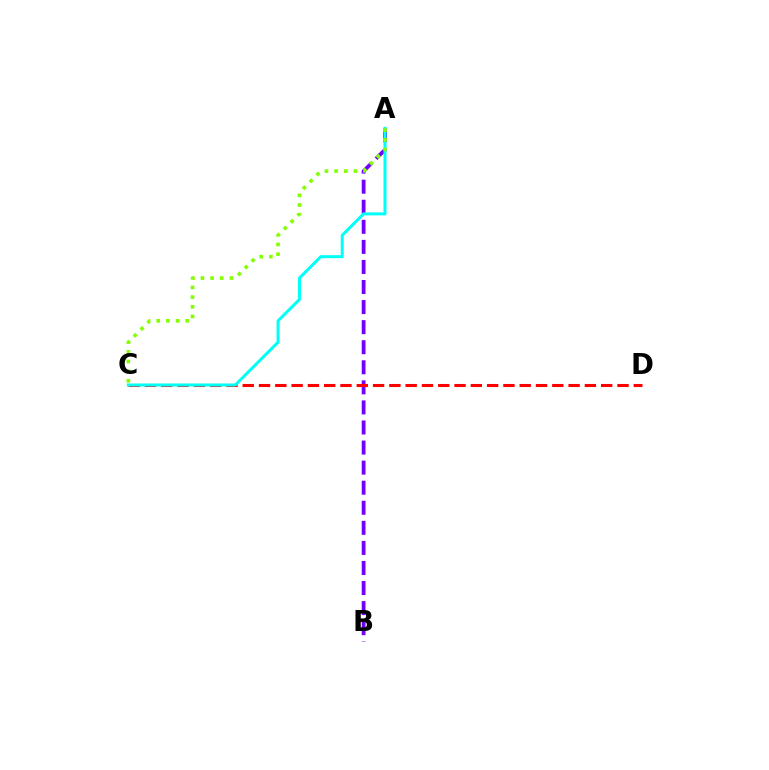{('A', 'B'): [{'color': '#7200ff', 'line_style': 'dashed', 'thickness': 2.73}], ('C', 'D'): [{'color': '#ff0000', 'line_style': 'dashed', 'thickness': 2.21}], ('A', 'C'): [{'color': '#00fff6', 'line_style': 'solid', 'thickness': 2.16}, {'color': '#84ff00', 'line_style': 'dotted', 'thickness': 2.63}]}